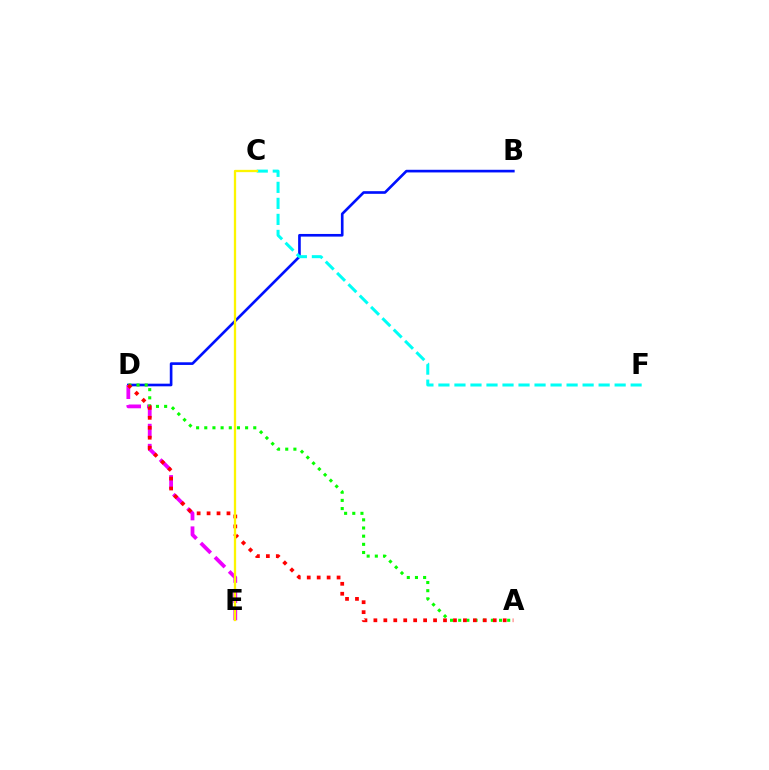{('B', 'D'): [{'color': '#0010ff', 'line_style': 'solid', 'thickness': 1.91}], ('D', 'E'): [{'color': '#ee00ff', 'line_style': 'dashed', 'thickness': 2.72}], ('C', 'F'): [{'color': '#00fff6', 'line_style': 'dashed', 'thickness': 2.18}], ('A', 'D'): [{'color': '#08ff00', 'line_style': 'dotted', 'thickness': 2.22}, {'color': '#ff0000', 'line_style': 'dotted', 'thickness': 2.7}], ('C', 'E'): [{'color': '#fcf500', 'line_style': 'solid', 'thickness': 1.65}]}